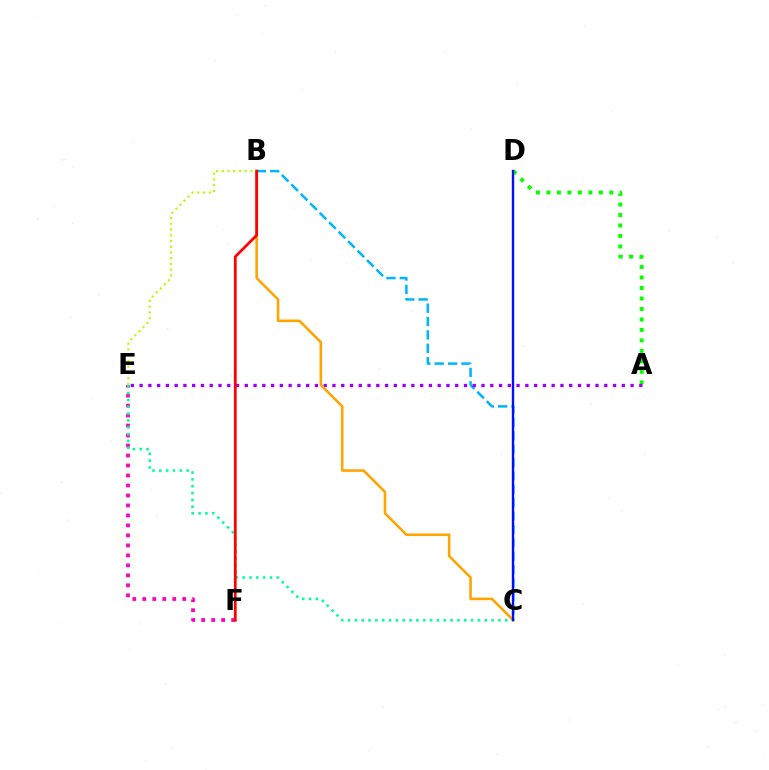{('A', 'D'): [{'color': '#08ff00', 'line_style': 'dotted', 'thickness': 2.85}], ('B', 'C'): [{'color': '#00b5ff', 'line_style': 'dashed', 'thickness': 1.82}, {'color': '#ffa500', 'line_style': 'solid', 'thickness': 1.86}], ('B', 'E'): [{'color': '#b3ff00', 'line_style': 'dotted', 'thickness': 1.56}], ('E', 'F'): [{'color': '#ff00bd', 'line_style': 'dotted', 'thickness': 2.71}], ('A', 'E'): [{'color': '#9b00ff', 'line_style': 'dotted', 'thickness': 2.38}], ('C', 'E'): [{'color': '#00ff9d', 'line_style': 'dotted', 'thickness': 1.86}], ('C', 'D'): [{'color': '#0010ff', 'line_style': 'solid', 'thickness': 1.7}], ('B', 'F'): [{'color': '#ff0000', 'line_style': 'solid', 'thickness': 1.99}]}